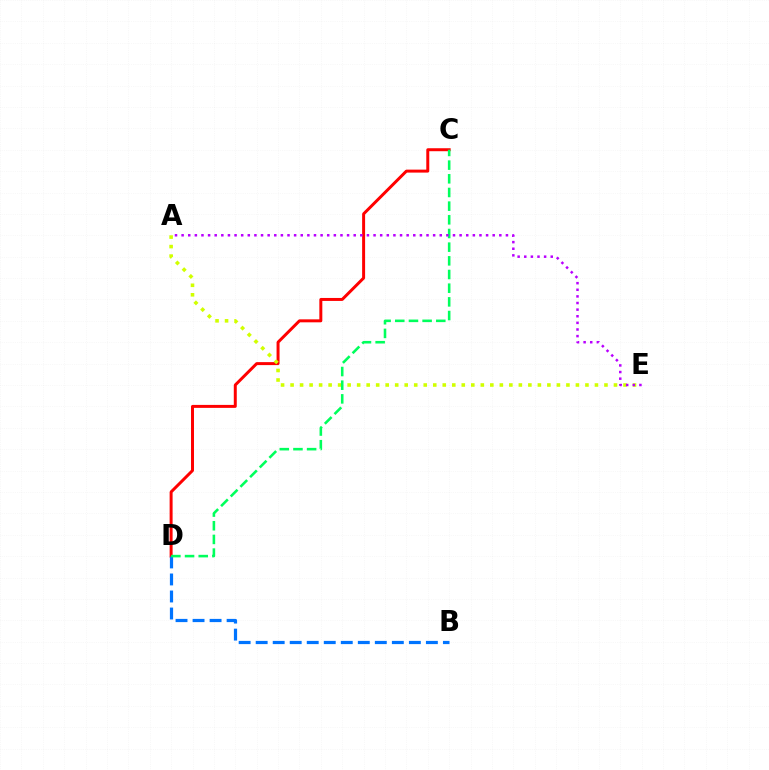{('C', 'D'): [{'color': '#ff0000', 'line_style': 'solid', 'thickness': 2.14}, {'color': '#00ff5c', 'line_style': 'dashed', 'thickness': 1.86}], ('B', 'D'): [{'color': '#0074ff', 'line_style': 'dashed', 'thickness': 2.31}], ('A', 'E'): [{'color': '#d1ff00', 'line_style': 'dotted', 'thickness': 2.58}, {'color': '#b900ff', 'line_style': 'dotted', 'thickness': 1.8}]}